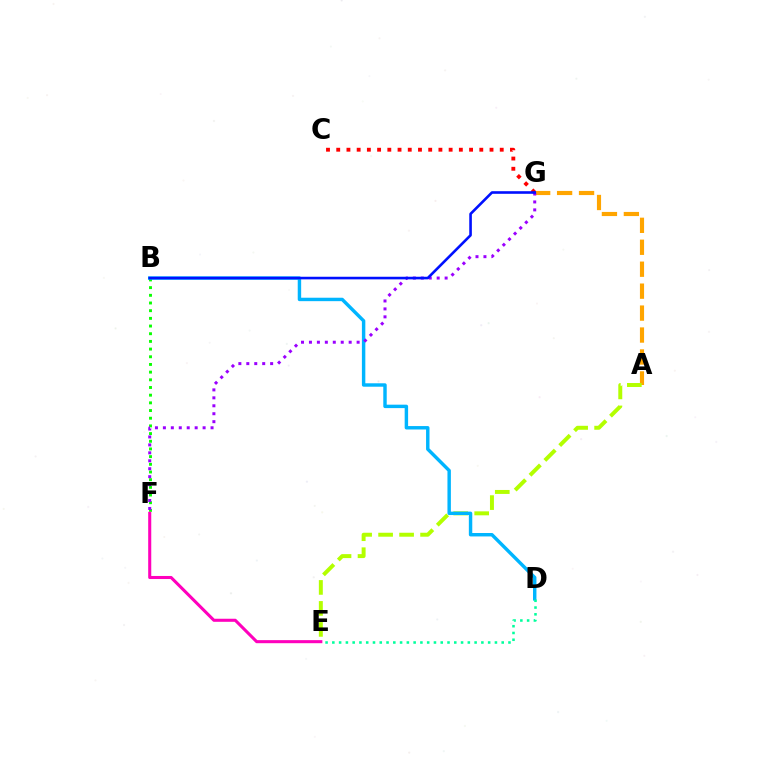{('A', 'G'): [{'color': '#ffa500', 'line_style': 'dashed', 'thickness': 2.98}], ('A', 'E'): [{'color': '#b3ff00', 'line_style': 'dashed', 'thickness': 2.85}], ('C', 'G'): [{'color': '#ff0000', 'line_style': 'dotted', 'thickness': 2.78}], ('B', 'F'): [{'color': '#08ff00', 'line_style': 'dotted', 'thickness': 2.09}], ('B', 'D'): [{'color': '#00b5ff', 'line_style': 'solid', 'thickness': 2.47}], ('E', 'F'): [{'color': '#ff00bd', 'line_style': 'solid', 'thickness': 2.21}], ('F', 'G'): [{'color': '#9b00ff', 'line_style': 'dotted', 'thickness': 2.16}], ('B', 'G'): [{'color': '#0010ff', 'line_style': 'solid', 'thickness': 1.88}], ('D', 'E'): [{'color': '#00ff9d', 'line_style': 'dotted', 'thickness': 1.84}]}